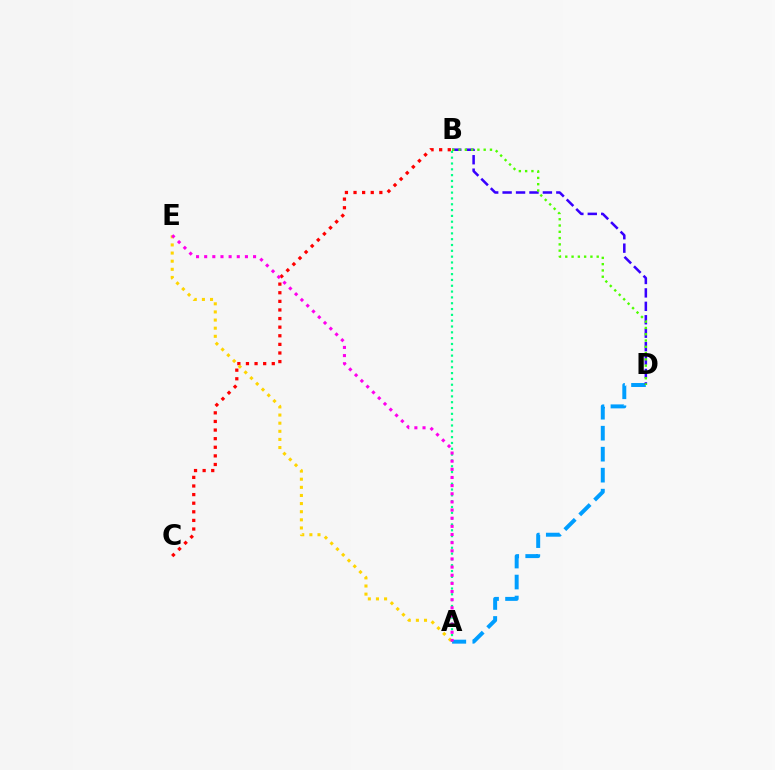{('B', 'C'): [{'color': '#ff0000', 'line_style': 'dotted', 'thickness': 2.34}], ('A', 'D'): [{'color': '#009eff', 'line_style': 'dashed', 'thickness': 2.85}], ('B', 'D'): [{'color': '#3700ff', 'line_style': 'dashed', 'thickness': 1.82}, {'color': '#4fff00', 'line_style': 'dotted', 'thickness': 1.71}], ('A', 'E'): [{'color': '#ffd500', 'line_style': 'dotted', 'thickness': 2.21}, {'color': '#ff00ed', 'line_style': 'dotted', 'thickness': 2.21}], ('A', 'B'): [{'color': '#00ff86', 'line_style': 'dotted', 'thickness': 1.58}]}